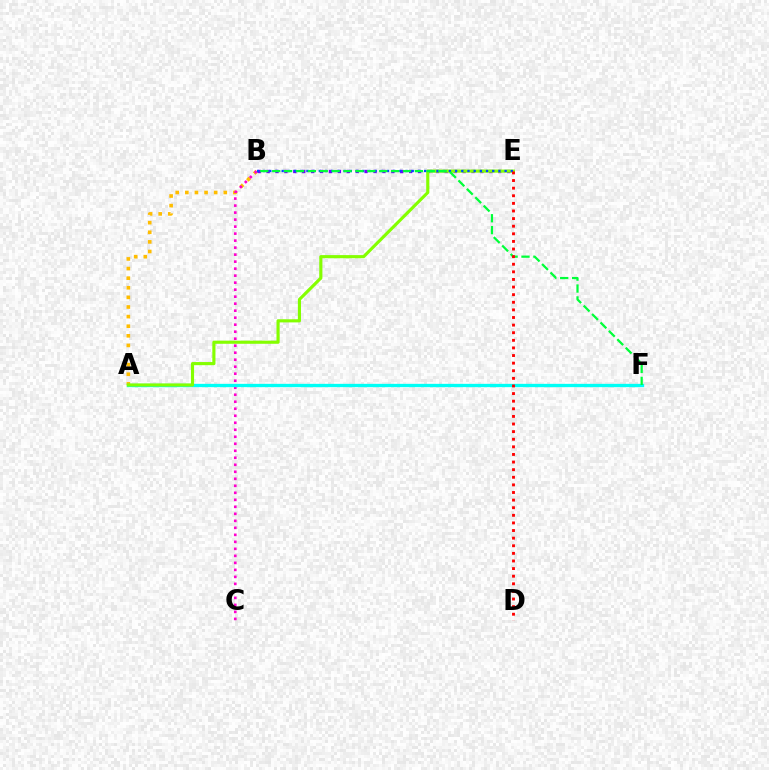{('A', 'B'): [{'color': '#ffbd00', 'line_style': 'dotted', 'thickness': 2.61}], ('B', 'E'): [{'color': '#7200ff', 'line_style': 'dotted', 'thickness': 2.42}, {'color': '#004bff', 'line_style': 'dotted', 'thickness': 1.68}], ('B', 'C'): [{'color': '#ff00cf', 'line_style': 'dotted', 'thickness': 1.9}], ('A', 'F'): [{'color': '#00fff6', 'line_style': 'solid', 'thickness': 2.39}], ('A', 'E'): [{'color': '#84ff00', 'line_style': 'solid', 'thickness': 2.25}], ('B', 'F'): [{'color': '#00ff39', 'line_style': 'dashed', 'thickness': 1.62}], ('D', 'E'): [{'color': '#ff0000', 'line_style': 'dotted', 'thickness': 2.07}]}